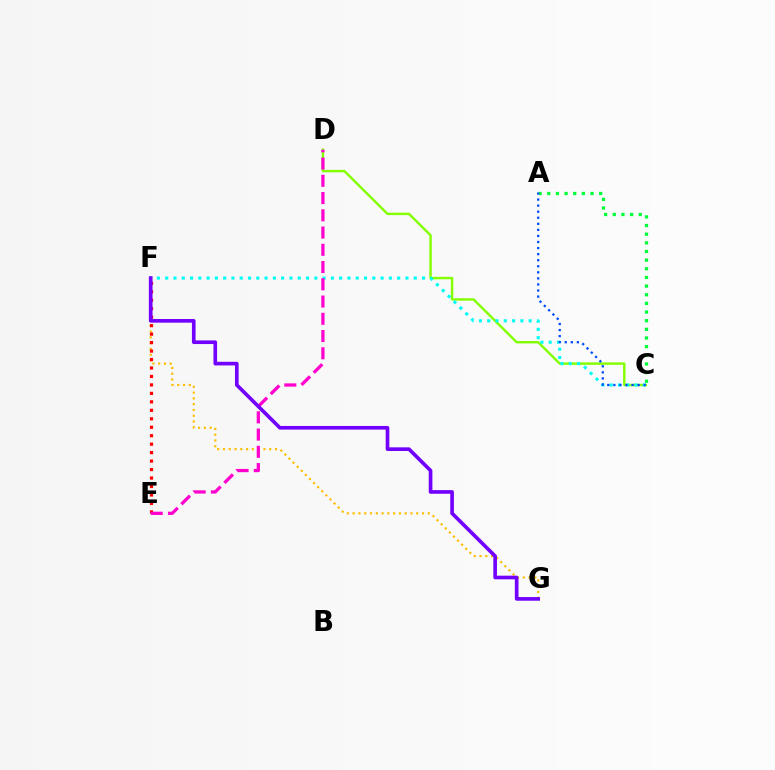{('C', 'D'): [{'color': '#84ff00', 'line_style': 'solid', 'thickness': 1.75}], ('F', 'G'): [{'color': '#ffbd00', 'line_style': 'dotted', 'thickness': 1.57}, {'color': '#7200ff', 'line_style': 'solid', 'thickness': 2.63}], ('E', 'F'): [{'color': '#ff0000', 'line_style': 'dotted', 'thickness': 2.3}], ('C', 'F'): [{'color': '#00fff6', 'line_style': 'dotted', 'thickness': 2.25}], ('D', 'E'): [{'color': '#ff00cf', 'line_style': 'dashed', 'thickness': 2.34}], ('A', 'C'): [{'color': '#00ff39', 'line_style': 'dotted', 'thickness': 2.35}, {'color': '#004bff', 'line_style': 'dotted', 'thickness': 1.65}]}